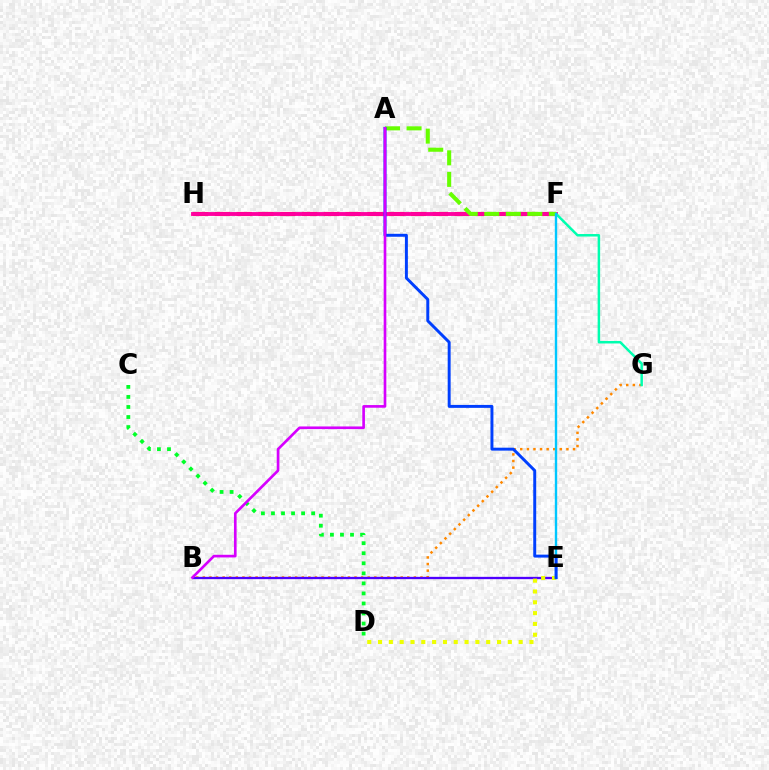{('B', 'G'): [{'color': '#ff8800', 'line_style': 'dotted', 'thickness': 1.79}], ('F', 'H'): [{'color': '#ff0000', 'line_style': 'dashed', 'thickness': 2.96}, {'color': '#ff00a0', 'line_style': 'solid', 'thickness': 2.78}], ('B', 'E'): [{'color': '#4f00ff', 'line_style': 'solid', 'thickness': 1.67}], ('D', 'E'): [{'color': '#eeff00', 'line_style': 'dotted', 'thickness': 2.94}], ('F', 'G'): [{'color': '#00ffaf', 'line_style': 'solid', 'thickness': 1.79}], ('C', 'D'): [{'color': '#00ff27', 'line_style': 'dotted', 'thickness': 2.73}], ('A', 'F'): [{'color': '#66ff00', 'line_style': 'dashed', 'thickness': 2.93}], ('E', 'F'): [{'color': '#00c7ff', 'line_style': 'solid', 'thickness': 1.72}], ('A', 'E'): [{'color': '#003fff', 'line_style': 'solid', 'thickness': 2.12}], ('A', 'B'): [{'color': '#d600ff', 'line_style': 'solid', 'thickness': 1.91}]}